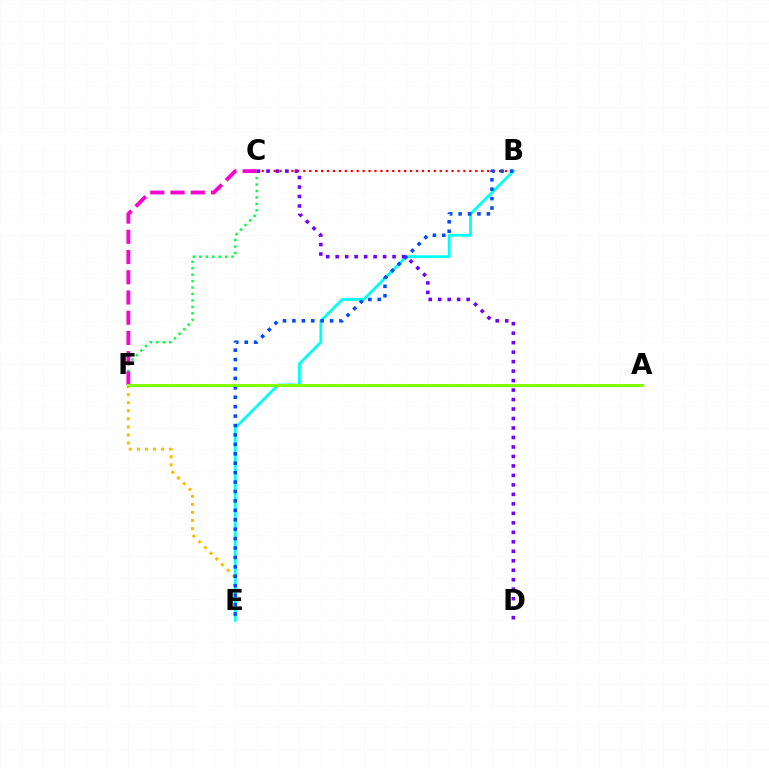{('B', 'C'): [{'color': '#ff0000', 'line_style': 'dotted', 'thickness': 1.61}], ('C', 'F'): [{'color': '#00ff39', 'line_style': 'dotted', 'thickness': 1.75}, {'color': '#ff00cf', 'line_style': 'dashed', 'thickness': 2.75}], ('E', 'F'): [{'color': '#ffbd00', 'line_style': 'dotted', 'thickness': 2.19}], ('B', 'E'): [{'color': '#00fff6', 'line_style': 'solid', 'thickness': 2.01}, {'color': '#004bff', 'line_style': 'dotted', 'thickness': 2.56}], ('C', 'D'): [{'color': '#7200ff', 'line_style': 'dotted', 'thickness': 2.58}], ('A', 'F'): [{'color': '#84ff00', 'line_style': 'solid', 'thickness': 2.16}]}